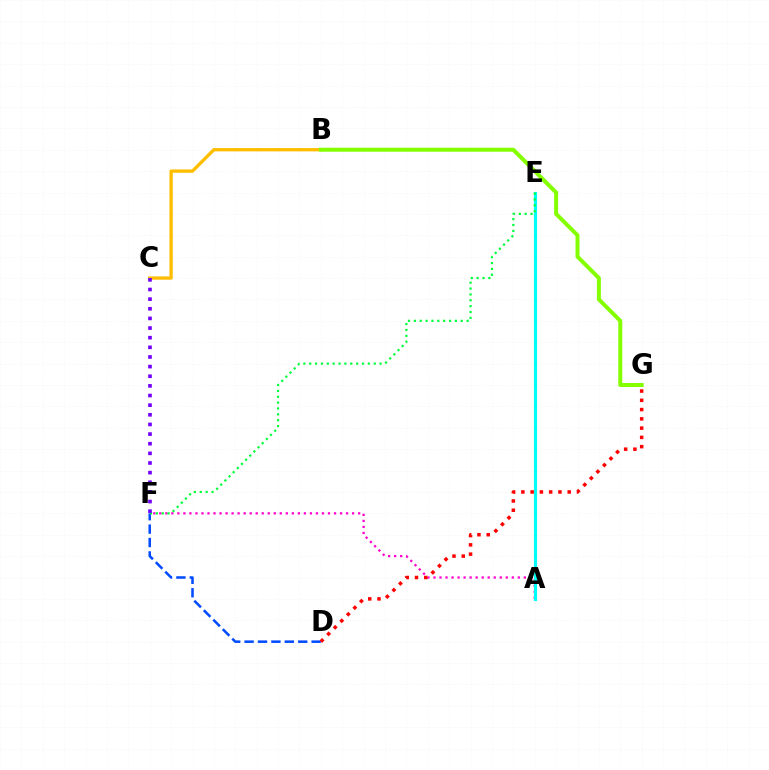{('D', 'F'): [{'color': '#004bff', 'line_style': 'dashed', 'thickness': 1.82}], ('A', 'F'): [{'color': '#ff00cf', 'line_style': 'dotted', 'thickness': 1.64}], ('B', 'C'): [{'color': '#ffbd00', 'line_style': 'solid', 'thickness': 2.39}], ('A', 'E'): [{'color': '#00fff6', 'line_style': 'solid', 'thickness': 2.25}], ('E', 'F'): [{'color': '#00ff39', 'line_style': 'dotted', 'thickness': 1.59}], ('D', 'G'): [{'color': '#ff0000', 'line_style': 'dotted', 'thickness': 2.52}], ('C', 'F'): [{'color': '#7200ff', 'line_style': 'dotted', 'thickness': 2.62}], ('B', 'G'): [{'color': '#84ff00', 'line_style': 'solid', 'thickness': 2.87}]}